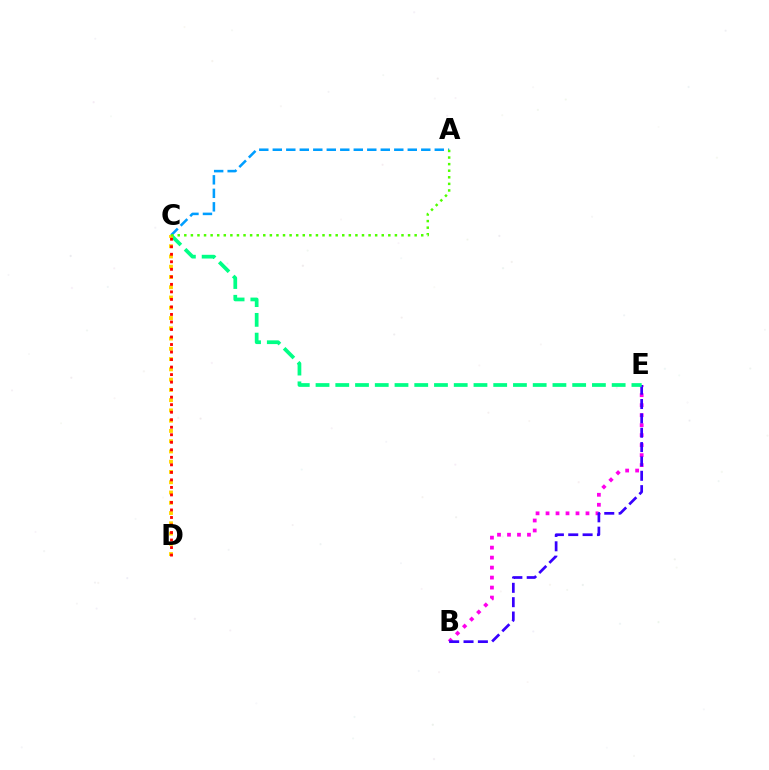{('B', 'E'): [{'color': '#ff00ed', 'line_style': 'dotted', 'thickness': 2.71}, {'color': '#3700ff', 'line_style': 'dashed', 'thickness': 1.95}], ('A', 'C'): [{'color': '#009eff', 'line_style': 'dashed', 'thickness': 1.83}, {'color': '#4fff00', 'line_style': 'dotted', 'thickness': 1.79}], ('C', 'E'): [{'color': '#00ff86', 'line_style': 'dashed', 'thickness': 2.68}], ('C', 'D'): [{'color': '#ffd500', 'line_style': 'dotted', 'thickness': 2.79}, {'color': '#ff0000', 'line_style': 'dotted', 'thickness': 2.04}]}